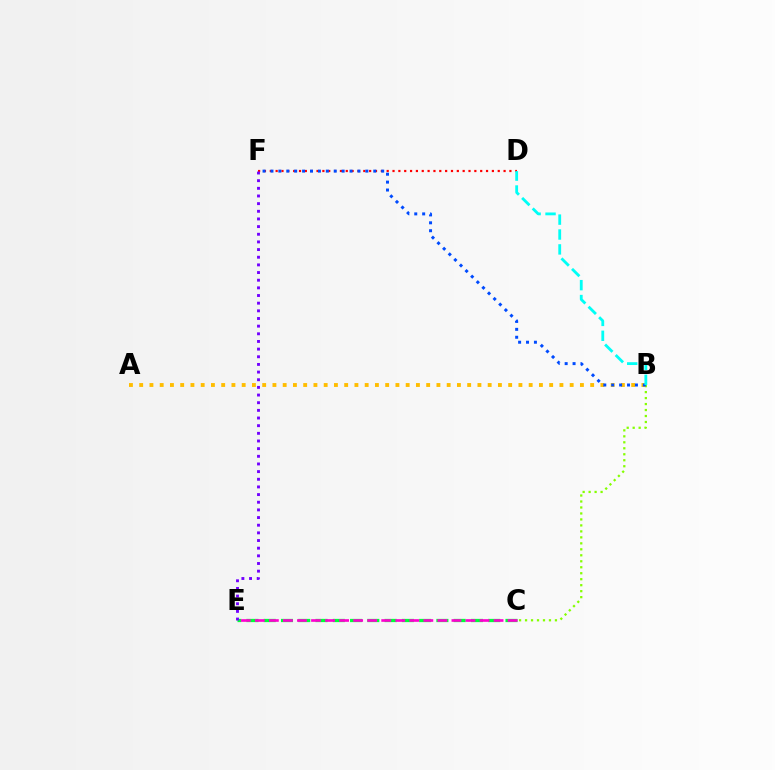{('B', 'C'): [{'color': '#84ff00', 'line_style': 'dotted', 'thickness': 1.62}], ('D', 'F'): [{'color': '#ff0000', 'line_style': 'dotted', 'thickness': 1.59}], ('C', 'E'): [{'color': '#00ff39', 'line_style': 'dashed', 'thickness': 2.35}, {'color': '#ff00cf', 'line_style': 'dashed', 'thickness': 1.91}], ('E', 'F'): [{'color': '#7200ff', 'line_style': 'dotted', 'thickness': 2.08}], ('A', 'B'): [{'color': '#ffbd00', 'line_style': 'dotted', 'thickness': 2.78}], ('B', 'F'): [{'color': '#004bff', 'line_style': 'dotted', 'thickness': 2.15}], ('B', 'D'): [{'color': '#00fff6', 'line_style': 'dashed', 'thickness': 2.02}]}